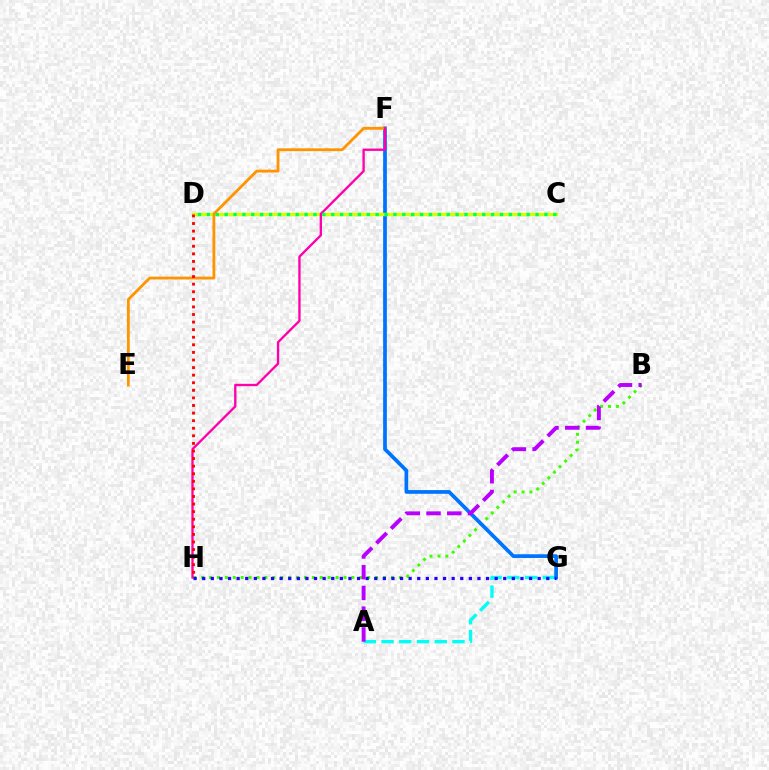{('B', 'H'): [{'color': '#3dff00', 'line_style': 'dotted', 'thickness': 2.15}], ('A', 'G'): [{'color': '#00fff6', 'line_style': 'dashed', 'thickness': 2.41}], ('F', 'G'): [{'color': '#0074ff', 'line_style': 'solid', 'thickness': 2.68}], ('C', 'D'): [{'color': '#d1ff00', 'line_style': 'solid', 'thickness': 2.41}, {'color': '#00ff5c', 'line_style': 'dotted', 'thickness': 2.41}], ('E', 'F'): [{'color': '#ff9400', 'line_style': 'solid', 'thickness': 2.02}], ('F', 'H'): [{'color': '#ff00ac', 'line_style': 'solid', 'thickness': 1.68}], ('G', 'H'): [{'color': '#2500ff', 'line_style': 'dotted', 'thickness': 2.34}], ('A', 'B'): [{'color': '#b900ff', 'line_style': 'dashed', 'thickness': 2.82}], ('D', 'H'): [{'color': '#ff0000', 'line_style': 'dotted', 'thickness': 2.06}]}